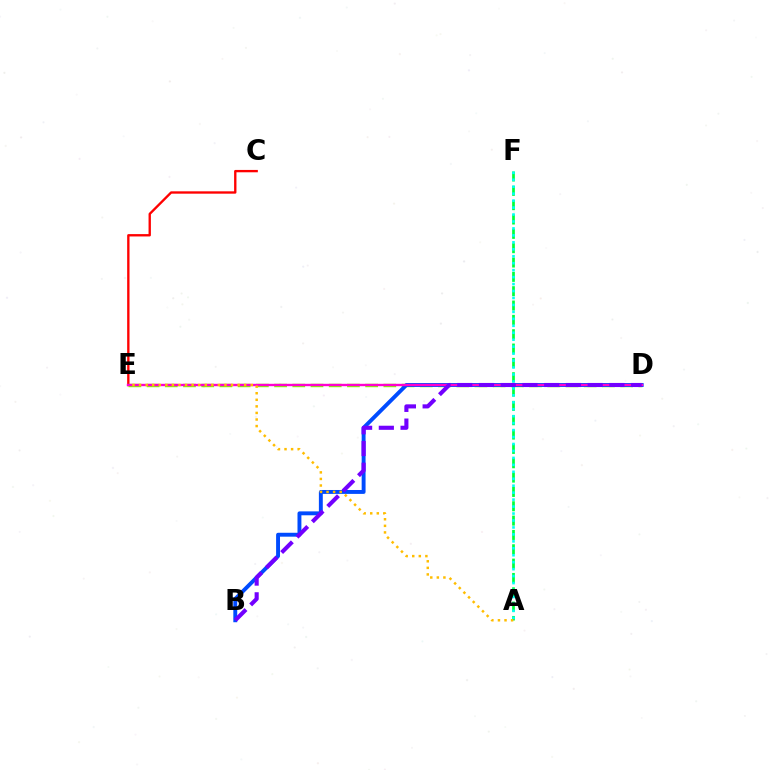{('C', 'E'): [{'color': '#ff0000', 'line_style': 'solid', 'thickness': 1.69}], ('D', 'E'): [{'color': '#84ff00', 'line_style': 'dashed', 'thickness': 2.47}, {'color': '#ff00cf', 'line_style': 'solid', 'thickness': 1.72}], ('A', 'F'): [{'color': '#00ff39', 'line_style': 'dashed', 'thickness': 1.95}, {'color': '#00fff6', 'line_style': 'dotted', 'thickness': 1.89}], ('B', 'D'): [{'color': '#004bff', 'line_style': 'solid', 'thickness': 2.81}, {'color': '#7200ff', 'line_style': 'dashed', 'thickness': 2.95}], ('A', 'E'): [{'color': '#ffbd00', 'line_style': 'dotted', 'thickness': 1.78}]}